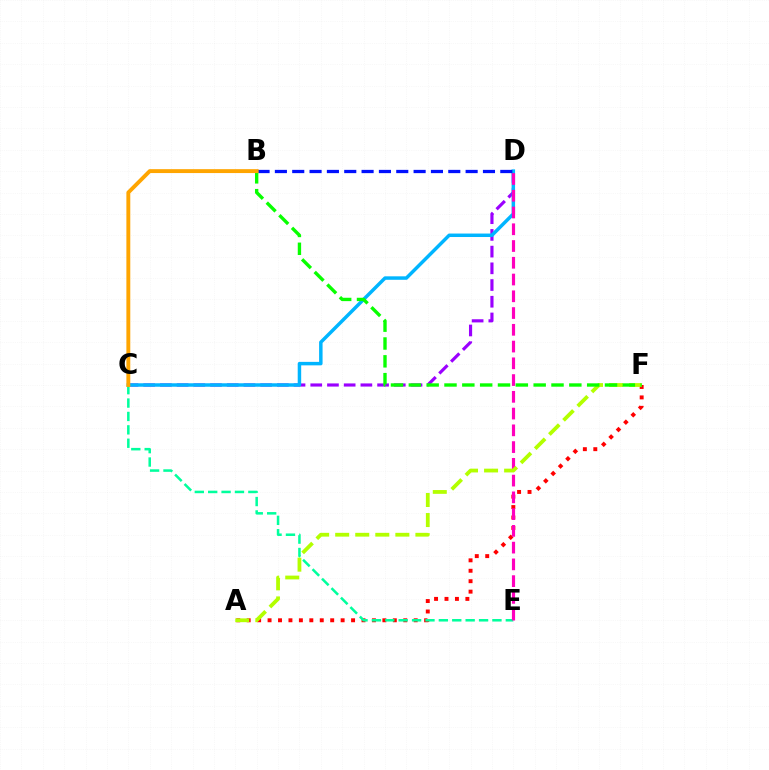{('A', 'F'): [{'color': '#ff0000', 'line_style': 'dotted', 'thickness': 2.84}, {'color': '#b3ff00', 'line_style': 'dashed', 'thickness': 2.72}], ('C', 'D'): [{'color': '#9b00ff', 'line_style': 'dashed', 'thickness': 2.27}, {'color': '#00b5ff', 'line_style': 'solid', 'thickness': 2.5}], ('C', 'E'): [{'color': '#00ff9d', 'line_style': 'dashed', 'thickness': 1.82}], ('D', 'E'): [{'color': '#ff00bd', 'line_style': 'dashed', 'thickness': 2.28}], ('B', 'D'): [{'color': '#0010ff', 'line_style': 'dashed', 'thickness': 2.36}], ('B', 'F'): [{'color': '#08ff00', 'line_style': 'dashed', 'thickness': 2.42}], ('B', 'C'): [{'color': '#ffa500', 'line_style': 'solid', 'thickness': 2.81}]}